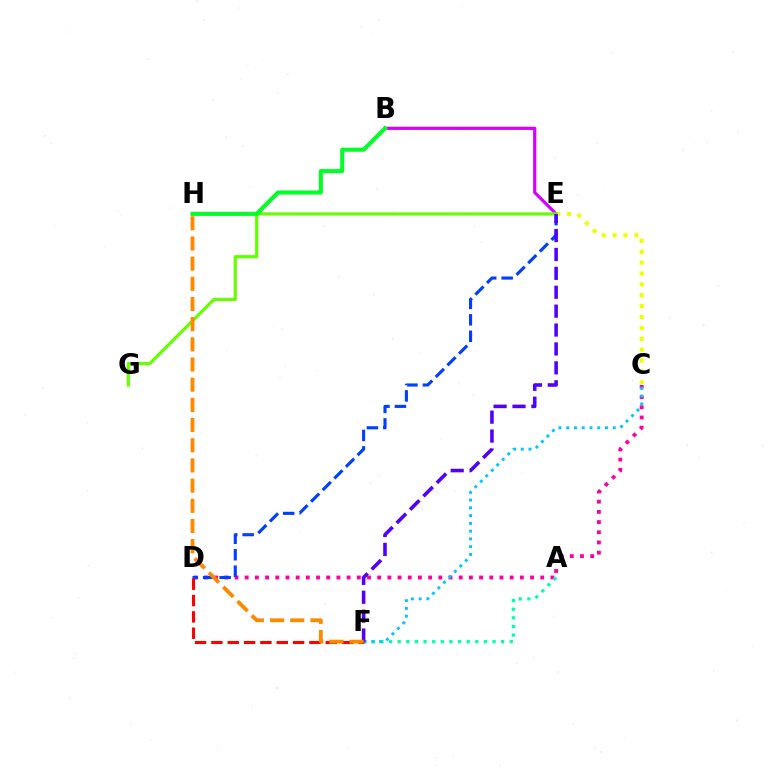{('C', 'D'): [{'color': '#ff00a0', 'line_style': 'dotted', 'thickness': 2.77}], ('A', 'F'): [{'color': '#00ffaf', 'line_style': 'dotted', 'thickness': 2.34}], ('B', 'E'): [{'color': '#d600ff', 'line_style': 'solid', 'thickness': 2.3}], ('D', 'E'): [{'color': '#003fff', 'line_style': 'dashed', 'thickness': 2.24}], ('C', 'F'): [{'color': '#00c7ff', 'line_style': 'dotted', 'thickness': 2.11}], ('C', 'E'): [{'color': '#eeff00', 'line_style': 'dotted', 'thickness': 2.96}], ('D', 'F'): [{'color': '#ff0000', 'line_style': 'dashed', 'thickness': 2.22}], ('E', 'G'): [{'color': '#66ff00', 'line_style': 'solid', 'thickness': 2.27}], ('B', 'H'): [{'color': '#00ff27', 'line_style': 'solid', 'thickness': 2.93}], ('E', 'F'): [{'color': '#4f00ff', 'line_style': 'dashed', 'thickness': 2.57}], ('F', 'H'): [{'color': '#ff8800', 'line_style': 'dashed', 'thickness': 2.74}]}